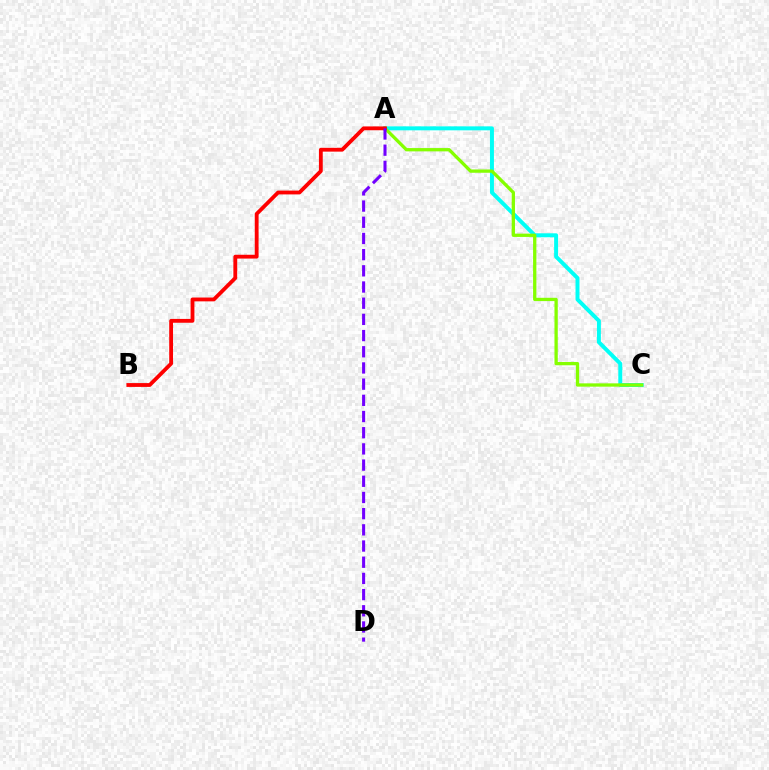{('A', 'C'): [{'color': '#00fff6', 'line_style': 'solid', 'thickness': 2.85}, {'color': '#84ff00', 'line_style': 'solid', 'thickness': 2.37}], ('A', 'B'): [{'color': '#ff0000', 'line_style': 'solid', 'thickness': 2.75}], ('A', 'D'): [{'color': '#7200ff', 'line_style': 'dashed', 'thickness': 2.2}]}